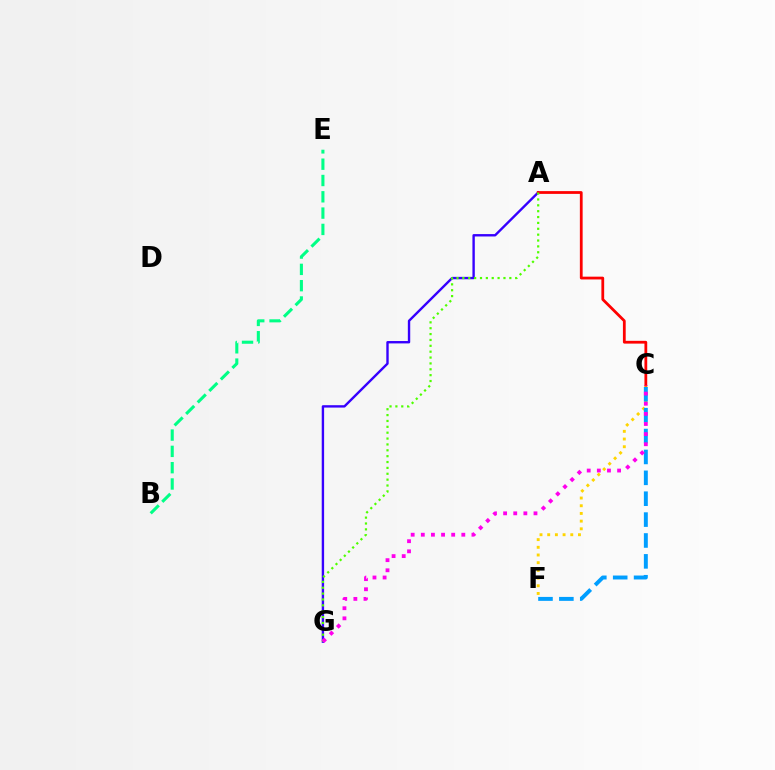{('C', 'F'): [{'color': '#ffd500', 'line_style': 'dotted', 'thickness': 2.09}, {'color': '#009eff', 'line_style': 'dashed', 'thickness': 2.84}], ('A', 'G'): [{'color': '#3700ff', 'line_style': 'solid', 'thickness': 1.72}, {'color': '#4fff00', 'line_style': 'dotted', 'thickness': 1.59}], ('A', 'C'): [{'color': '#ff0000', 'line_style': 'solid', 'thickness': 2.0}], ('B', 'E'): [{'color': '#00ff86', 'line_style': 'dashed', 'thickness': 2.22}], ('C', 'G'): [{'color': '#ff00ed', 'line_style': 'dotted', 'thickness': 2.75}]}